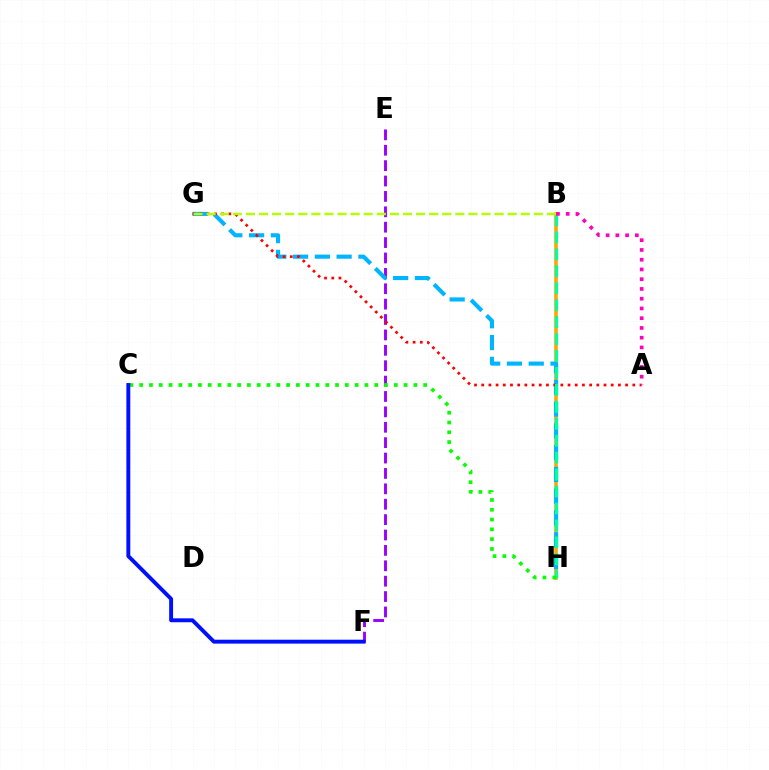{('E', 'F'): [{'color': '#9b00ff', 'line_style': 'dashed', 'thickness': 2.09}], ('B', 'H'): [{'color': '#ffa500', 'line_style': 'solid', 'thickness': 2.6}, {'color': '#00ff9d', 'line_style': 'dashed', 'thickness': 2.3}], ('G', 'H'): [{'color': '#00b5ff', 'line_style': 'dashed', 'thickness': 2.96}], ('A', 'G'): [{'color': '#ff0000', 'line_style': 'dotted', 'thickness': 1.95}], ('C', 'H'): [{'color': '#08ff00', 'line_style': 'dotted', 'thickness': 2.66}], ('C', 'F'): [{'color': '#0010ff', 'line_style': 'solid', 'thickness': 2.82}], ('A', 'B'): [{'color': '#ff00bd', 'line_style': 'dotted', 'thickness': 2.65}], ('B', 'G'): [{'color': '#b3ff00', 'line_style': 'dashed', 'thickness': 1.78}]}